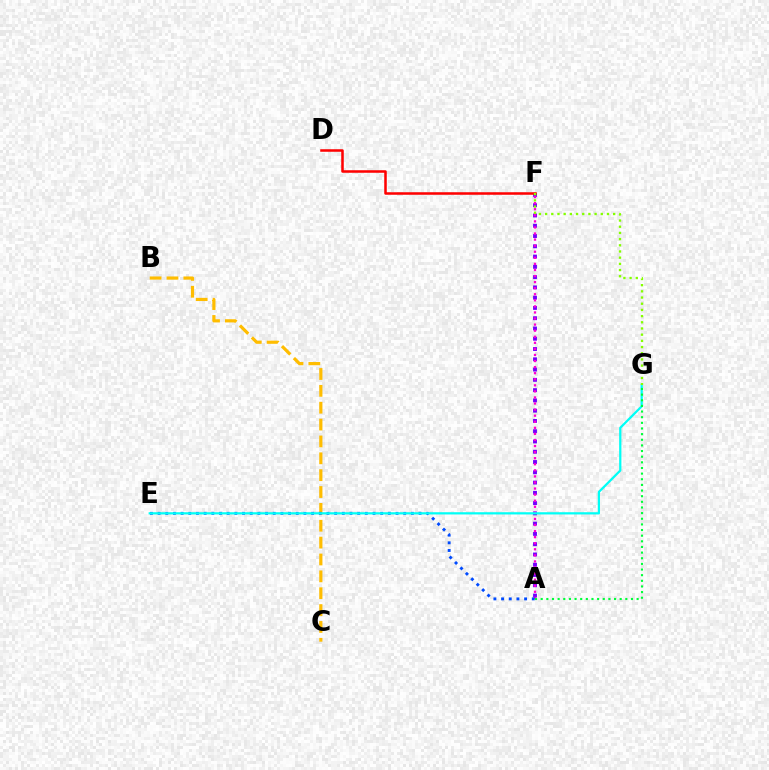{('A', 'F'): [{'color': '#7200ff', 'line_style': 'dotted', 'thickness': 2.79}, {'color': '#ff00cf', 'line_style': 'dotted', 'thickness': 1.65}], ('B', 'C'): [{'color': '#ffbd00', 'line_style': 'dashed', 'thickness': 2.29}], ('A', 'E'): [{'color': '#004bff', 'line_style': 'dotted', 'thickness': 2.09}], ('E', 'G'): [{'color': '#00fff6', 'line_style': 'solid', 'thickness': 1.61}], ('A', 'G'): [{'color': '#00ff39', 'line_style': 'dotted', 'thickness': 1.53}], ('D', 'F'): [{'color': '#ff0000', 'line_style': 'solid', 'thickness': 1.83}], ('F', 'G'): [{'color': '#84ff00', 'line_style': 'dotted', 'thickness': 1.68}]}